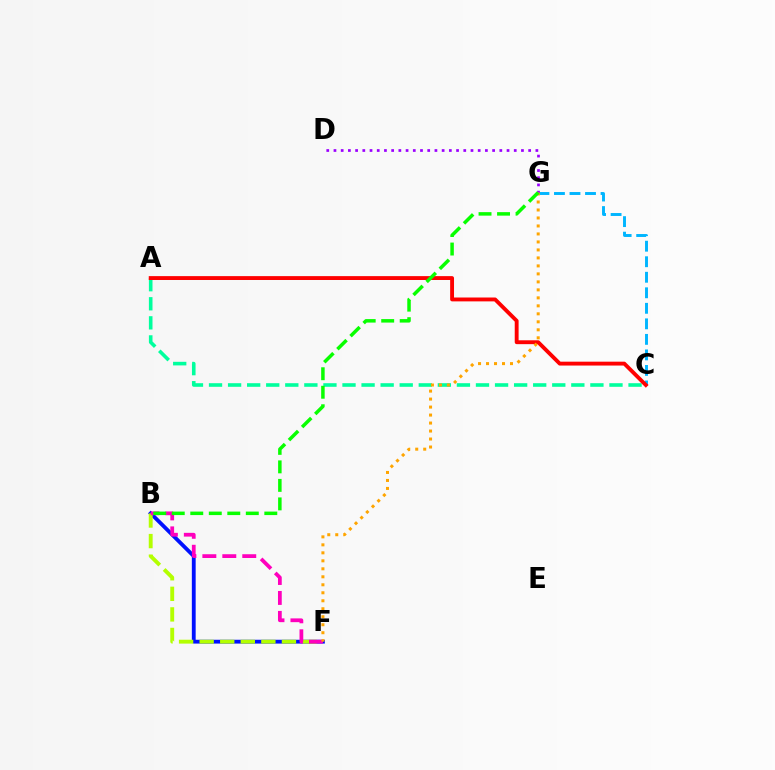{('A', 'C'): [{'color': '#00ff9d', 'line_style': 'dashed', 'thickness': 2.59}, {'color': '#ff0000', 'line_style': 'solid', 'thickness': 2.79}], ('B', 'F'): [{'color': '#0010ff', 'line_style': 'solid', 'thickness': 2.76}, {'color': '#b3ff00', 'line_style': 'dashed', 'thickness': 2.79}, {'color': '#ff00bd', 'line_style': 'dashed', 'thickness': 2.71}], ('C', 'G'): [{'color': '#00b5ff', 'line_style': 'dashed', 'thickness': 2.11}], ('D', 'G'): [{'color': '#9b00ff', 'line_style': 'dotted', 'thickness': 1.96}], ('F', 'G'): [{'color': '#ffa500', 'line_style': 'dotted', 'thickness': 2.17}], ('B', 'G'): [{'color': '#08ff00', 'line_style': 'dashed', 'thickness': 2.51}]}